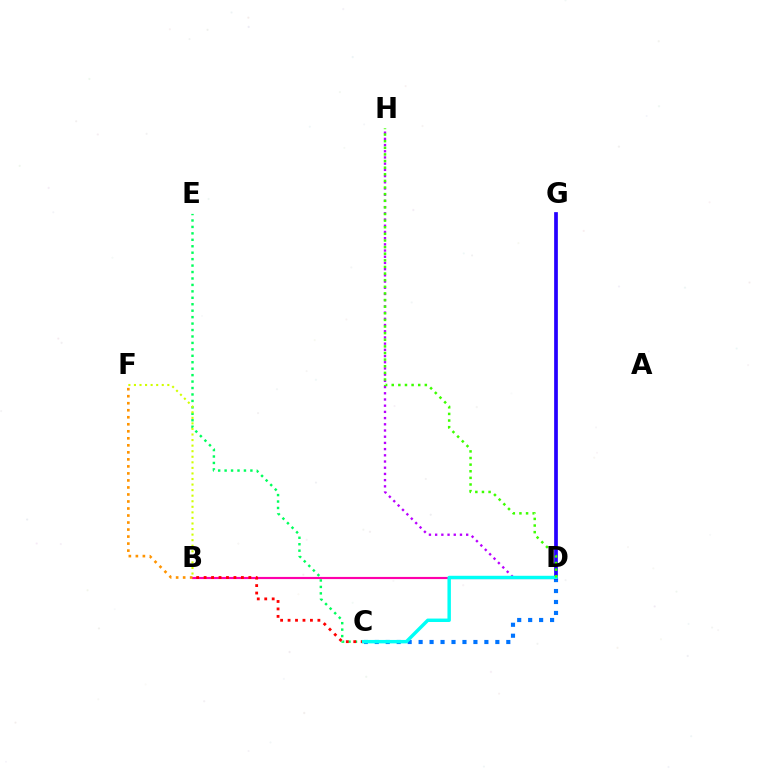{('C', 'D'): [{'color': '#0074ff', 'line_style': 'dotted', 'thickness': 2.98}, {'color': '#00fff6', 'line_style': 'solid', 'thickness': 2.48}], ('B', 'D'): [{'color': '#ff00ac', 'line_style': 'solid', 'thickness': 1.56}], ('D', 'H'): [{'color': '#b900ff', 'line_style': 'dotted', 'thickness': 1.69}, {'color': '#3dff00', 'line_style': 'dotted', 'thickness': 1.8}], ('C', 'E'): [{'color': '#00ff5c', 'line_style': 'dotted', 'thickness': 1.75}], ('B', 'F'): [{'color': '#d1ff00', 'line_style': 'dotted', 'thickness': 1.51}, {'color': '#ff9400', 'line_style': 'dotted', 'thickness': 1.91}], ('D', 'G'): [{'color': '#2500ff', 'line_style': 'solid', 'thickness': 2.67}], ('B', 'C'): [{'color': '#ff0000', 'line_style': 'dotted', 'thickness': 2.03}]}